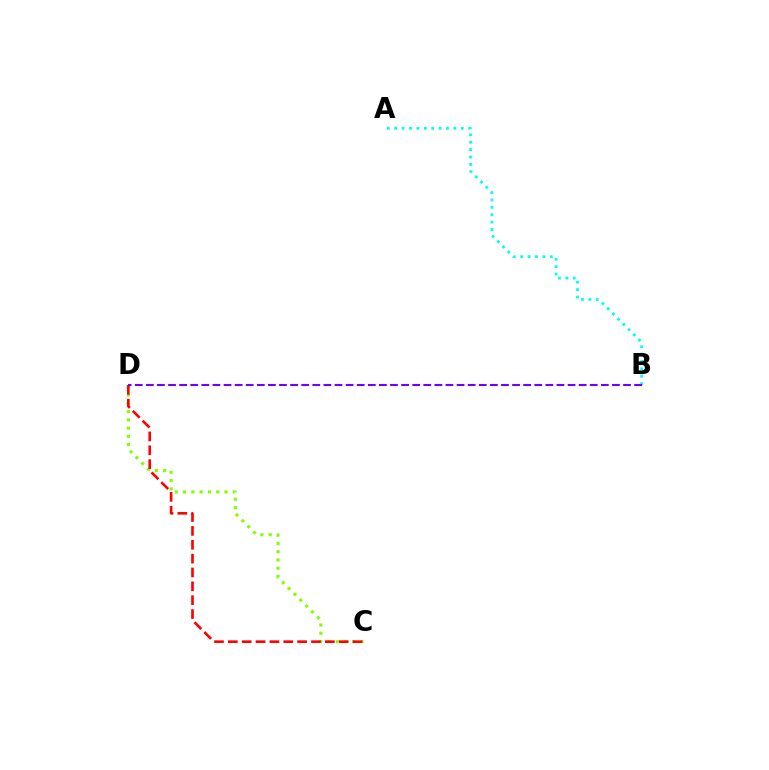{('C', 'D'): [{'color': '#84ff00', 'line_style': 'dotted', 'thickness': 2.25}, {'color': '#ff0000', 'line_style': 'dashed', 'thickness': 1.88}], ('A', 'B'): [{'color': '#00fff6', 'line_style': 'dotted', 'thickness': 2.01}], ('B', 'D'): [{'color': '#7200ff', 'line_style': 'dashed', 'thickness': 1.51}]}